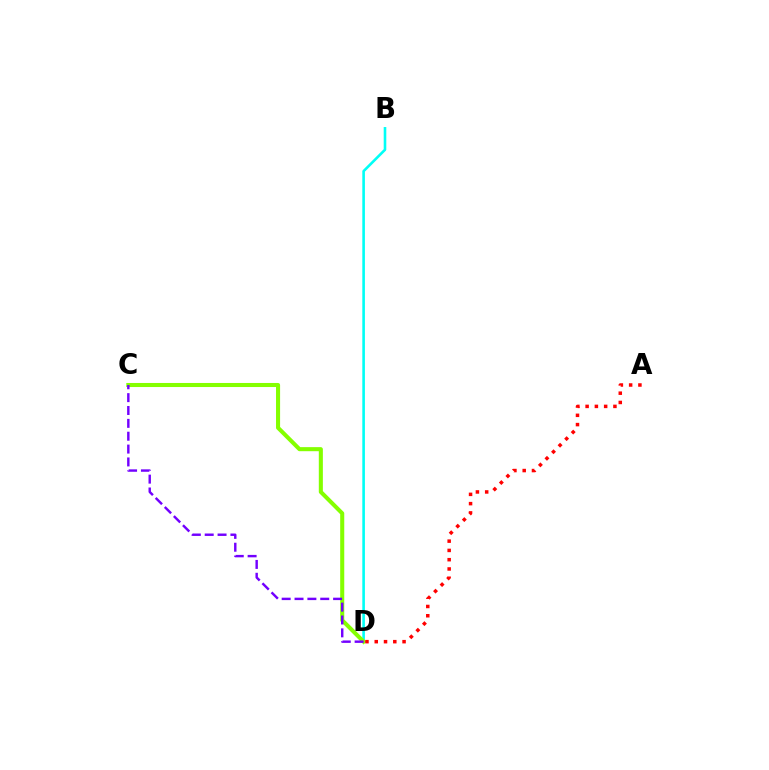{('B', 'D'): [{'color': '#00fff6', 'line_style': 'solid', 'thickness': 1.88}], ('C', 'D'): [{'color': '#84ff00', 'line_style': 'solid', 'thickness': 2.93}, {'color': '#7200ff', 'line_style': 'dashed', 'thickness': 1.75}], ('A', 'D'): [{'color': '#ff0000', 'line_style': 'dotted', 'thickness': 2.52}]}